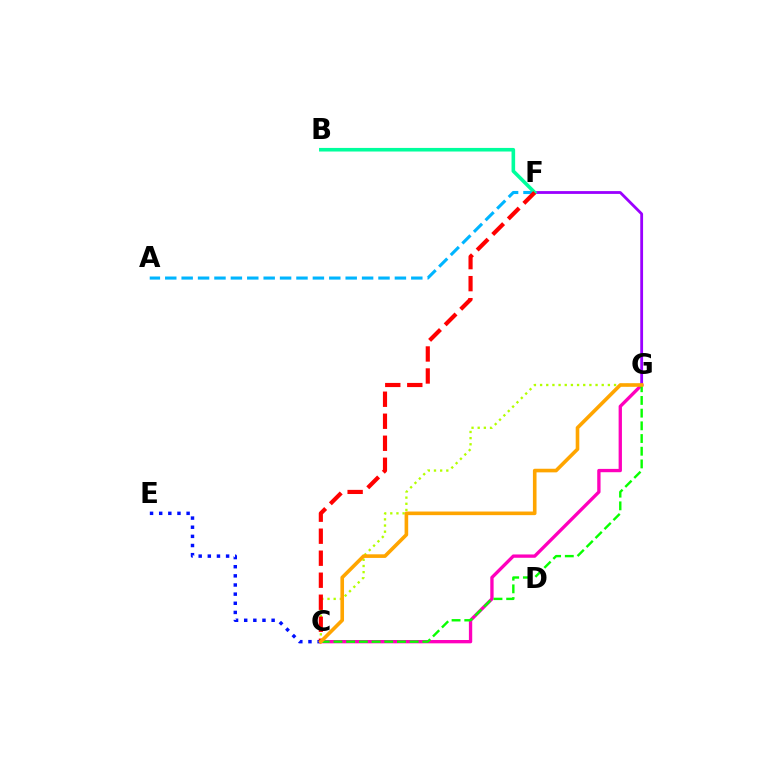{('C', 'G'): [{'color': '#b3ff00', 'line_style': 'dotted', 'thickness': 1.67}, {'color': '#ff00bd', 'line_style': 'solid', 'thickness': 2.39}, {'color': '#08ff00', 'line_style': 'dashed', 'thickness': 1.72}, {'color': '#ffa500', 'line_style': 'solid', 'thickness': 2.6}], ('C', 'E'): [{'color': '#0010ff', 'line_style': 'dotted', 'thickness': 2.48}], ('A', 'F'): [{'color': '#00b5ff', 'line_style': 'dashed', 'thickness': 2.23}], ('F', 'G'): [{'color': '#9b00ff', 'line_style': 'solid', 'thickness': 2.02}], ('B', 'F'): [{'color': '#00ff9d', 'line_style': 'solid', 'thickness': 2.59}], ('C', 'F'): [{'color': '#ff0000', 'line_style': 'dashed', 'thickness': 2.99}]}